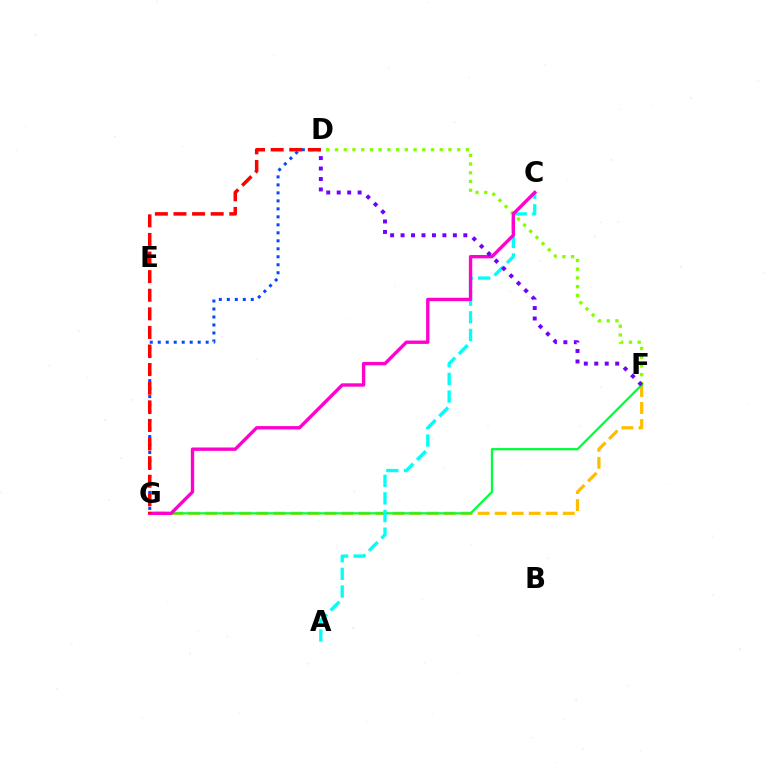{('D', 'F'): [{'color': '#84ff00', 'line_style': 'dotted', 'thickness': 2.37}, {'color': '#7200ff', 'line_style': 'dotted', 'thickness': 2.84}], ('D', 'G'): [{'color': '#004bff', 'line_style': 'dotted', 'thickness': 2.17}, {'color': '#ff0000', 'line_style': 'dashed', 'thickness': 2.53}], ('F', 'G'): [{'color': '#ffbd00', 'line_style': 'dashed', 'thickness': 2.31}, {'color': '#00ff39', 'line_style': 'solid', 'thickness': 1.61}], ('A', 'C'): [{'color': '#00fff6', 'line_style': 'dashed', 'thickness': 2.39}], ('C', 'G'): [{'color': '#ff00cf', 'line_style': 'solid', 'thickness': 2.42}]}